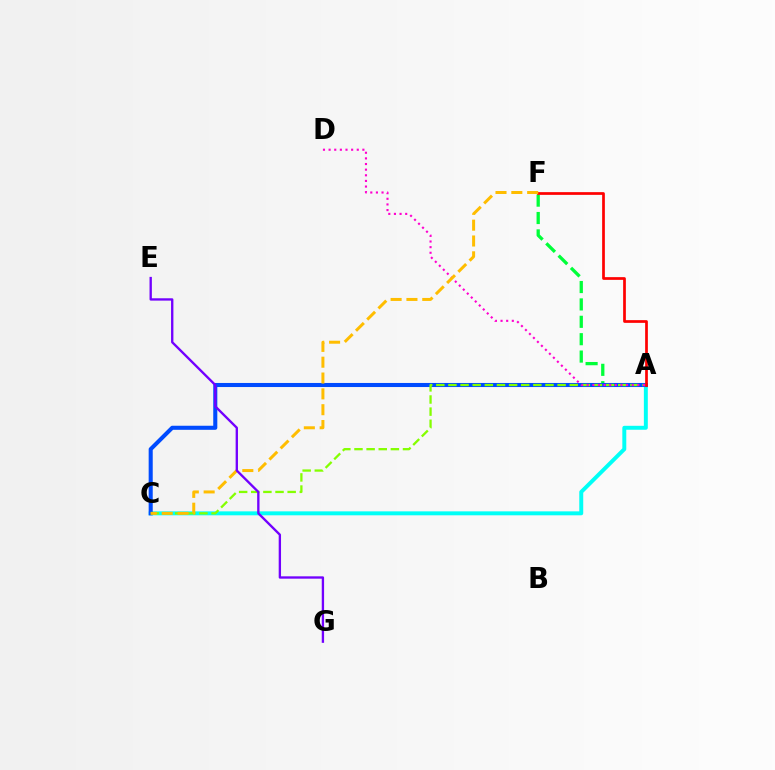{('A', 'F'): [{'color': '#00ff39', 'line_style': 'dashed', 'thickness': 2.36}, {'color': '#ff0000', 'line_style': 'solid', 'thickness': 1.96}], ('A', 'C'): [{'color': '#00fff6', 'line_style': 'solid', 'thickness': 2.84}, {'color': '#004bff', 'line_style': 'solid', 'thickness': 2.93}, {'color': '#84ff00', 'line_style': 'dashed', 'thickness': 1.65}], ('A', 'D'): [{'color': '#ff00cf', 'line_style': 'dotted', 'thickness': 1.53}], ('C', 'F'): [{'color': '#ffbd00', 'line_style': 'dashed', 'thickness': 2.15}], ('E', 'G'): [{'color': '#7200ff', 'line_style': 'solid', 'thickness': 1.69}]}